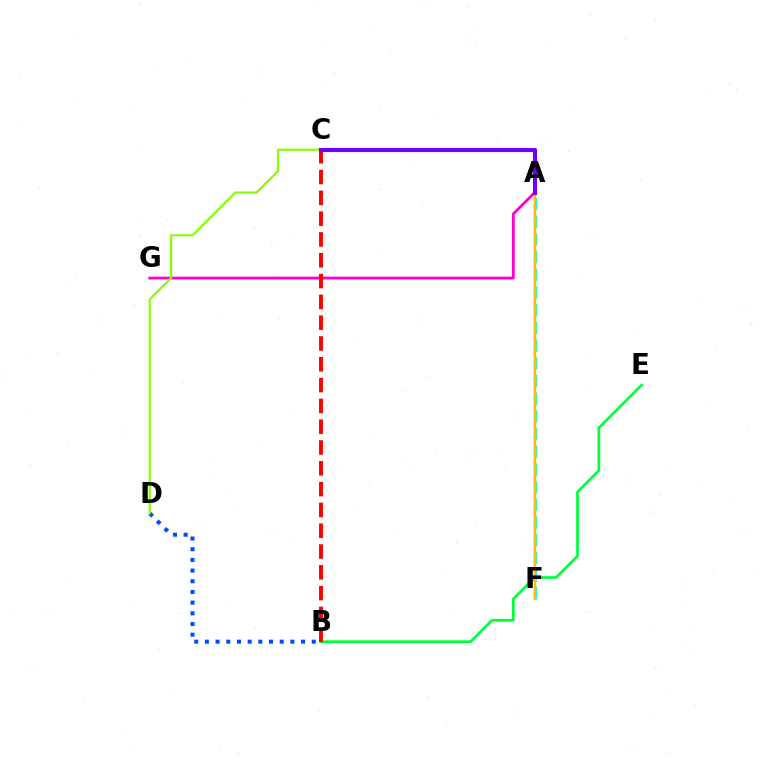{('B', 'D'): [{'color': '#004bff', 'line_style': 'dotted', 'thickness': 2.9}], ('A', 'G'): [{'color': '#ff00cf', 'line_style': 'solid', 'thickness': 2.02}], ('B', 'E'): [{'color': '#00ff39', 'line_style': 'solid', 'thickness': 1.94}], ('C', 'D'): [{'color': '#84ff00', 'line_style': 'solid', 'thickness': 1.56}], ('A', 'F'): [{'color': '#00fff6', 'line_style': 'dashed', 'thickness': 2.4}, {'color': '#ffbd00', 'line_style': 'solid', 'thickness': 1.75}], ('B', 'C'): [{'color': '#ff0000', 'line_style': 'dashed', 'thickness': 2.83}], ('A', 'C'): [{'color': '#7200ff', 'line_style': 'solid', 'thickness': 2.94}]}